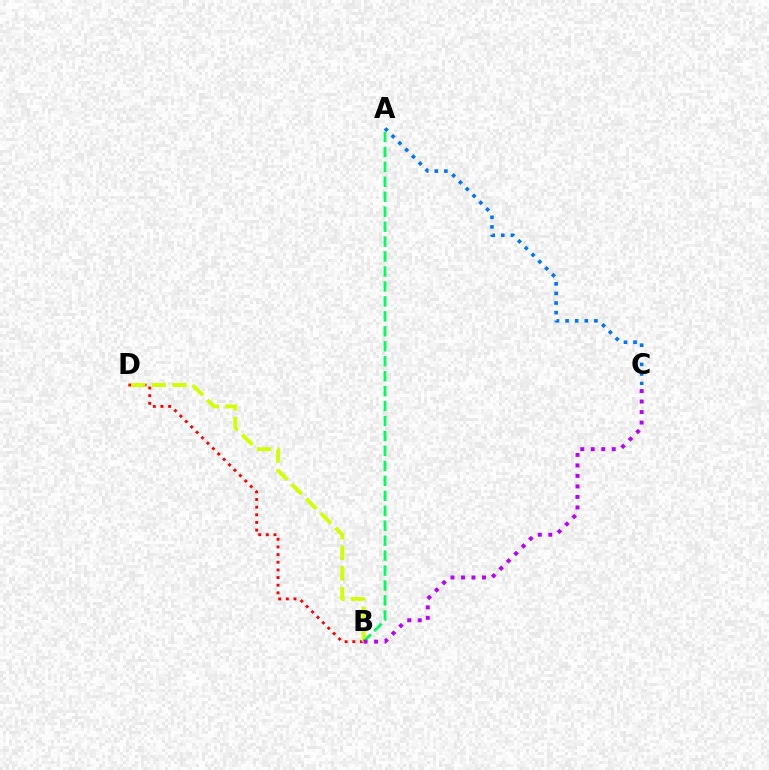{('B', 'D'): [{'color': '#ff0000', 'line_style': 'dotted', 'thickness': 2.08}, {'color': '#d1ff00', 'line_style': 'dashed', 'thickness': 2.8}], ('A', 'C'): [{'color': '#0074ff', 'line_style': 'dotted', 'thickness': 2.61}], ('A', 'B'): [{'color': '#00ff5c', 'line_style': 'dashed', 'thickness': 2.03}], ('B', 'C'): [{'color': '#b900ff', 'line_style': 'dotted', 'thickness': 2.85}]}